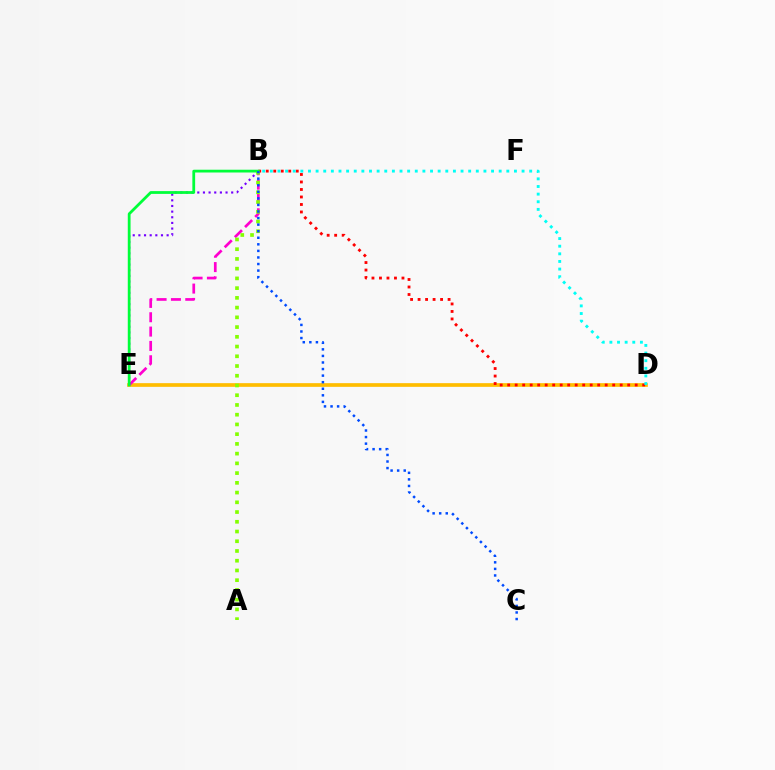{('D', 'E'): [{'color': '#ffbd00', 'line_style': 'solid', 'thickness': 2.66}], ('B', 'E'): [{'color': '#ff00cf', 'line_style': 'dashed', 'thickness': 1.95}, {'color': '#7200ff', 'line_style': 'dotted', 'thickness': 1.53}, {'color': '#00ff39', 'line_style': 'solid', 'thickness': 2.0}], ('B', 'D'): [{'color': '#ff0000', 'line_style': 'dotted', 'thickness': 2.04}, {'color': '#00fff6', 'line_style': 'dotted', 'thickness': 2.07}], ('A', 'B'): [{'color': '#84ff00', 'line_style': 'dotted', 'thickness': 2.65}], ('B', 'C'): [{'color': '#004bff', 'line_style': 'dotted', 'thickness': 1.78}]}